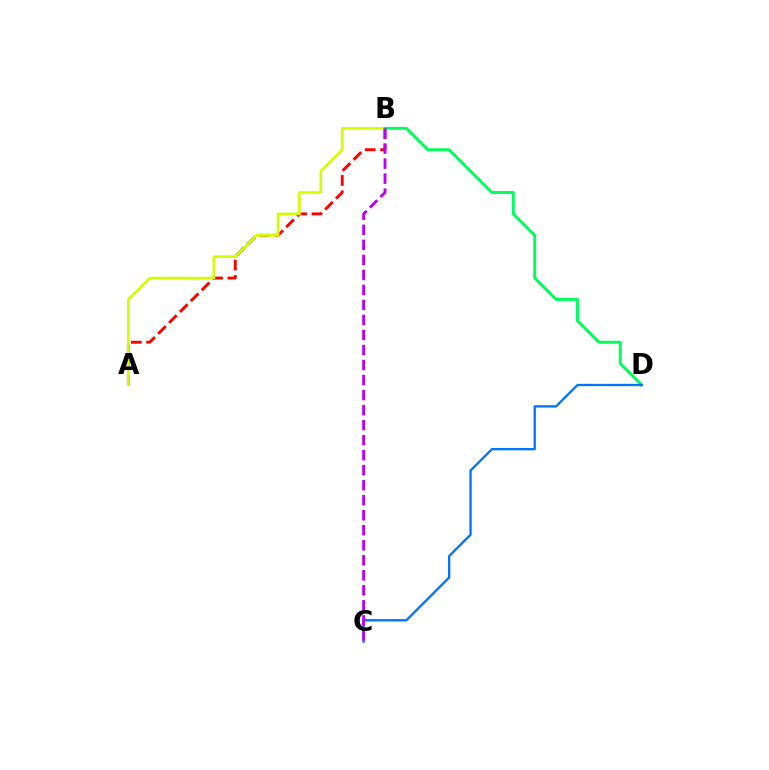{('A', 'B'): [{'color': '#ff0000', 'line_style': 'dashed', 'thickness': 2.09}, {'color': '#d1ff00', 'line_style': 'solid', 'thickness': 1.92}], ('B', 'D'): [{'color': '#00ff5c', 'line_style': 'solid', 'thickness': 2.12}], ('C', 'D'): [{'color': '#0074ff', 'line_style': 'solid', 'thickness': 1.67}], ('B', 'C'): [{'color': '#b900ff', 'line_style': 'dashed', 'thickness': 2.04}]}